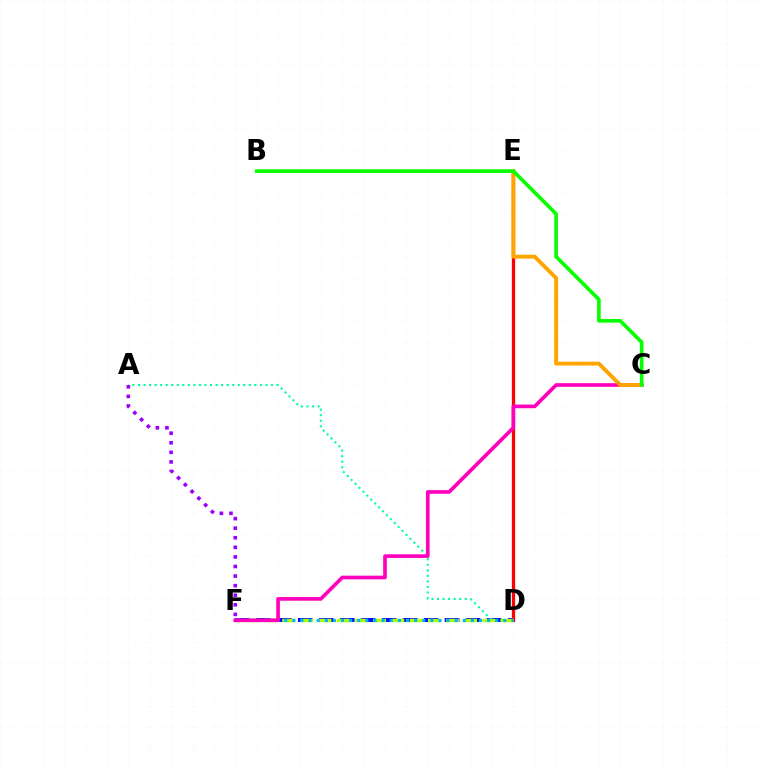{('D', 'F'): [{'color': '#0010ff', 'line_style': 'dashed', 'thickness': 2.85}, {'color': '#b3ff00', 'line_style': 'dashed', 'thickness': 2.47}, {'color': '#00b5ff', 'line_style': 'dotted', 'thickness': 2.21}], ('A', 'D'): [{'color': '#00ff9d', 'line_style': 'dotted', 'thickness': 1.51}], ('D', 'E'): [{'color': '#ff0000', 'line_style': 'solid', 'thickness': 2.35}], ('C', 'F'): [{'color': '#ff00bd', 'line_style': 'solid', 'thickness': 2.64}], ('C', 'E'): [{'color': '#ffa500', 'line_style': 'solid', 'thickness': 2.81}], ('A', 'F'): [{'color': '#9b00ff', 'line_style': 'dotted', 'thickness': 2.6}], ('B', 'C'): [{'color': '#08ff00', 'line_style': 'solid', 'thickness': 2.62}]}